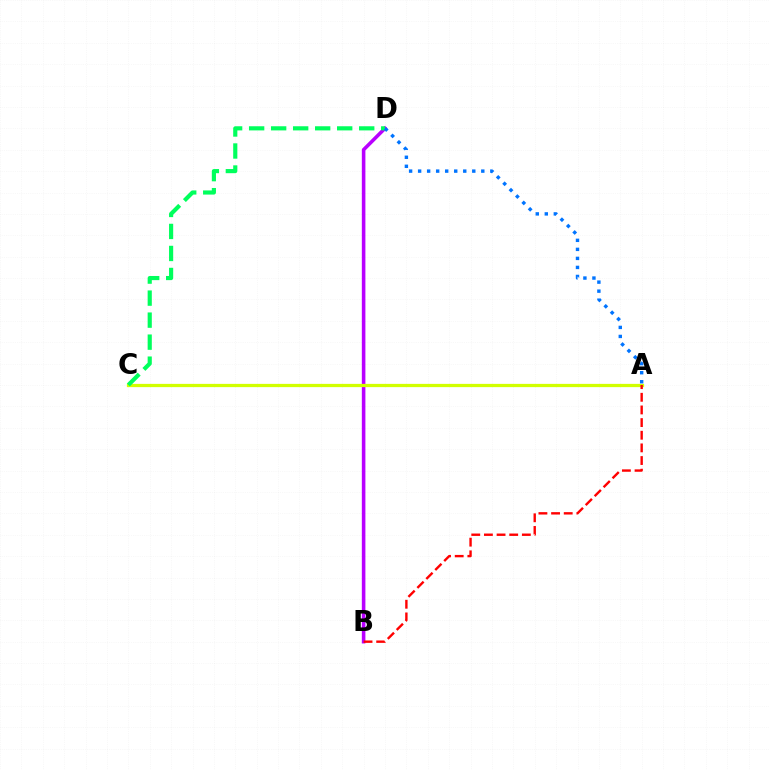{('B', 'D'): [{'color': '#b900ff', 'line_style': 'solid', 'thickness': 2.57}], ('A', 'C'): [{'color': '#d1ff00', 'line_style': 'solid', 'thickness': 2.35}], ('C', 'D'): [{'color': '#00ff5c', 'line_style': 'dashed', 'thickness': 2.99}], ('A', 'D'): [{'color': '#0074ff', 'line_style': 'dotted', 'thickness': 2.45}], ('A', 'B'): [{'color': '#ff0000', 'line_style': 'dashed', 'thickness': 1.72}]}